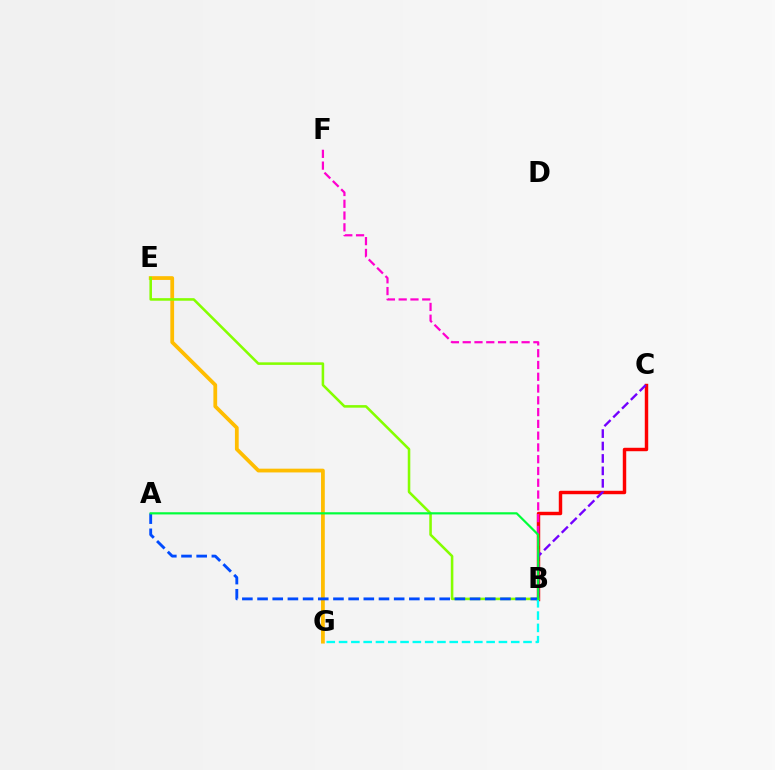{('E', 'G'): [{'color': '#ffbd00', 'line_style': 'solid', 'thickness': 2.71}], ('B', 'C'): [{'color': '#ff0000', 'line_style': 'solid', 'thickness': 2.48}, {'color': '#7200ff', 'line_style': 'dashed', 'thickness': 1.69}], ('B', 'F'): [{'color': '#ff00cf', 'line_style': 'dashed', 'thickness': 1.6}], ('B', 'E'): [{'color': '#84ff00', 'line_style': 'solid', 'thickness': 1.84}], ('A', 'B'): [{'color': '#004bff', 'line_style': 'dashed', 'thickness': 2.06}, {'color': '#00ff39', 'line_style': 'solid', 'thickness': 1.57}], ('B', 'G'): [{'color': '#00fff6', 'line_style': 'dashed', 'thickness': 1.67}]}